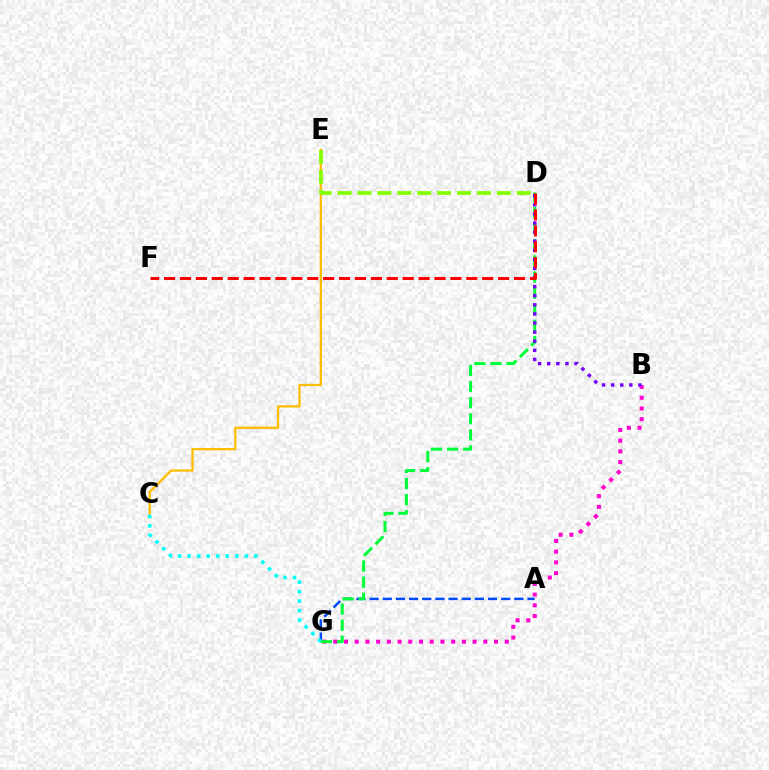{('A', 'G'): [{'color': '#004bff', 'line_style': 'dashed', 'thickness': 1.79}], ('C', 'G'): [{'color': '#00fff6', 'line_style': 'dotted', 'thickness': 2.59}], ('B', 'G'): [{'color': '#ff00cf', 'line_style': 'dotted', 'thickness': 2.91}], ('D', 'G'): [{'color': '#00ff39', 'line_style': 'dashed', 'thickness': 2.19}], ('C', 'E'): [{'color': '#ffbd00', 'line_style': 'solid', 'thickness': 1.64}], ('B', 'D'): [{'color': '#7200ff', 'line_style': 'dotted', 'thickness': 2.47}], ('D', 'F'): [{'color': '#ff0000', 'line_style': 'dashed', 'thickness': 2.16}], ('D', 'E'): [{'color': '#84ff00', 'line_style': 'dashed', 'thickness': 2.7}]}